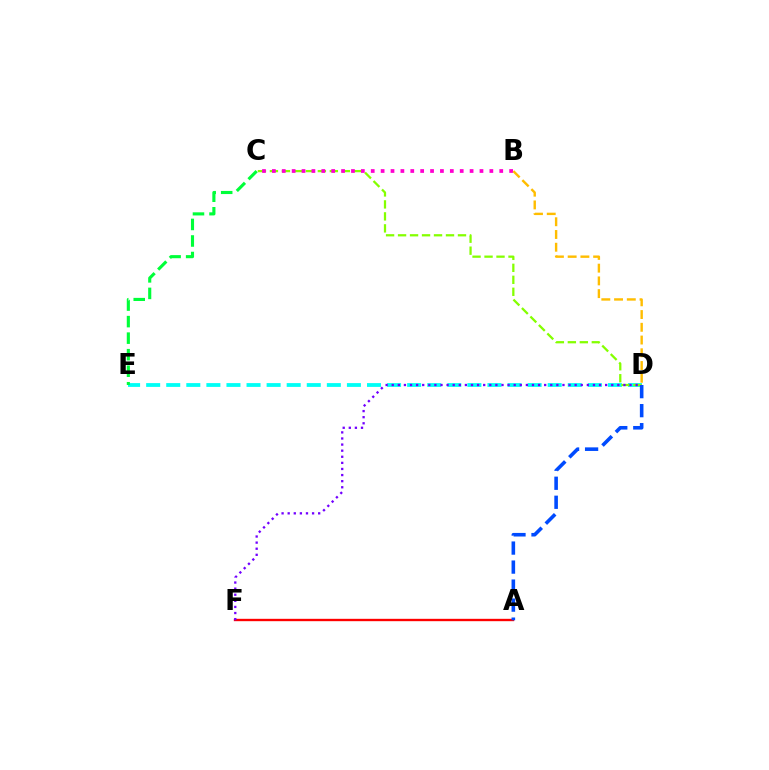{('D', 'E'): [{'color': '#00fff6', 'line_style': 'dashed', 'thickness': 2.73}], ('A', 'F'): [{'color': '#ff0000', 'line_style': 'solid', 'thickness': 1.7}], ('C', 'E'): [{'color': '#00ff39', 'line_style': 'dashed', 'thickness': 2.25}], ('C', 'D'): [{'color': '#84ff00', 'line_style': 'dashed', 'thickness': 1.63}], ('A', 'D'): [{'color': '#004bff', 'line_style': 'dashed', 'thickness': 2.58}], ('D', 'F'): [{'color': '#7200ff', 'line_style': 'dotted', 'thickness': 1.66}], ('B', 'C'): [{'color': '#ff00cf', 'line_style': 'dotted', 'thickness': 2.69}], ('B', 'D'): [{'color': '#ffbd00', 'line_style': 'dashed', 'thickness': 1.73}]}